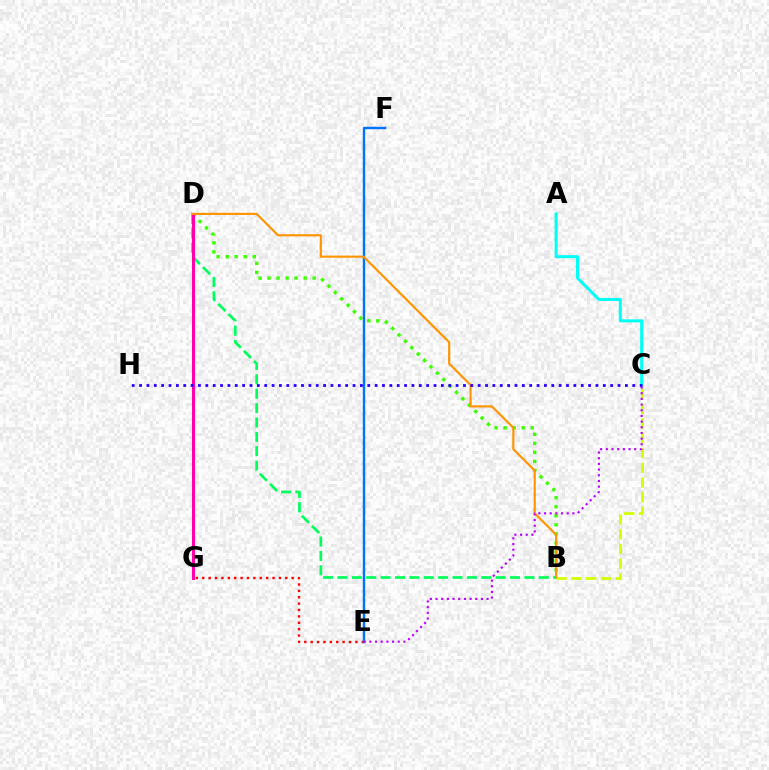{('E', 'G'): [{'color': '#ff0000', 'line_style': 'dotted', 'thickness': 1.74}], ('B', 'D'): [{'color': '#3dff00', 'line_style': 'dotted', 'thickness': 2.45}, {'color': '#00ff5c', 'line_style': 'dashed', 'thickness': 1.95}, {'color': '#ff9400', 'line_style': 'solid', 'thickness': 1.54}], ('E', 'F'): [{'color': '#0074ff', 'line_style': 'solid', 'thickness': 1.76}], ('B', 'C'): [{'color': '#d1ff00', 'line_style': 'dashed', 'thickness': 2.0}], ('A', 'C'): [{'color': '#00fff6', 'line_style': 'solid', 'thickness': 2.17}], ('D', 'G'): [{'color': '#ff00ac', 'line_style': 'solid', 'thickness': 2.2}], ('C', 'H'): [{'color': '#2500ff', 'line_style': 'dotted', 'thickness': 2.0}], ('C', 'E'): [{'color': '#b900ff', 'line_style': 'dotted', 'thickness': 1.54}]}